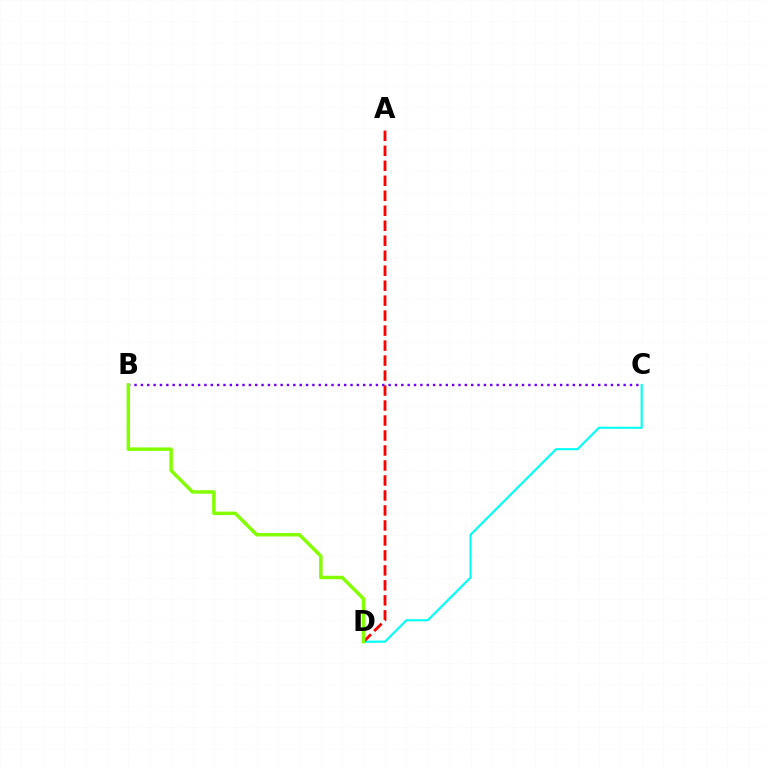{('C', 'D'): [{'color': '#00fff6', 'line_style': 'solid', 'thickness': 1.55}], ('A', 'D'): [{'color': '#ff0000', 'line_style': 'dashed', 'thickness': 2.04}], ('B', 'C'): [{'color': '#7200ff', 'line_style': 'dotted', 'thickness': 1.73}], ('B', 'D'): [{'color': '#84ff00', 'line_style': 'solid', 'thickness': 2.5}]}